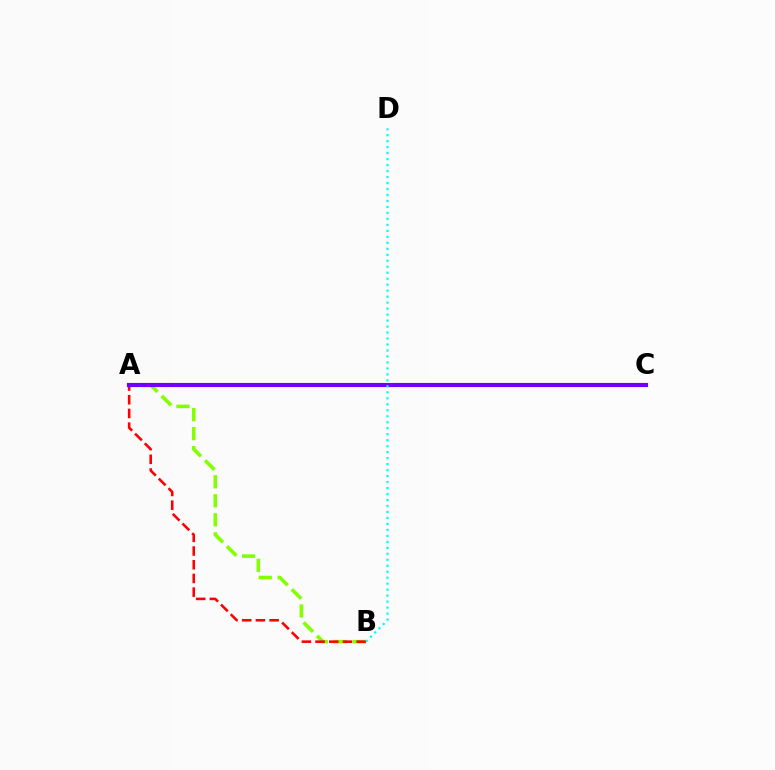{('A', 'B'): [{'color': '#84ff00', 'line_style': 'dashed', 'thickness': 2.58}, {'color': '#ff0000', 'line_style': 'dashed', 'thickness': 1.86}], ('A', 'C'): [{'color': '#7200ff', 'line_style': 'solid', 'thickness': 2.97}], ('B', 'D'): [{'color': '#00fff6', 'line_style': 'dotted', 'thickness': 1.62}]}